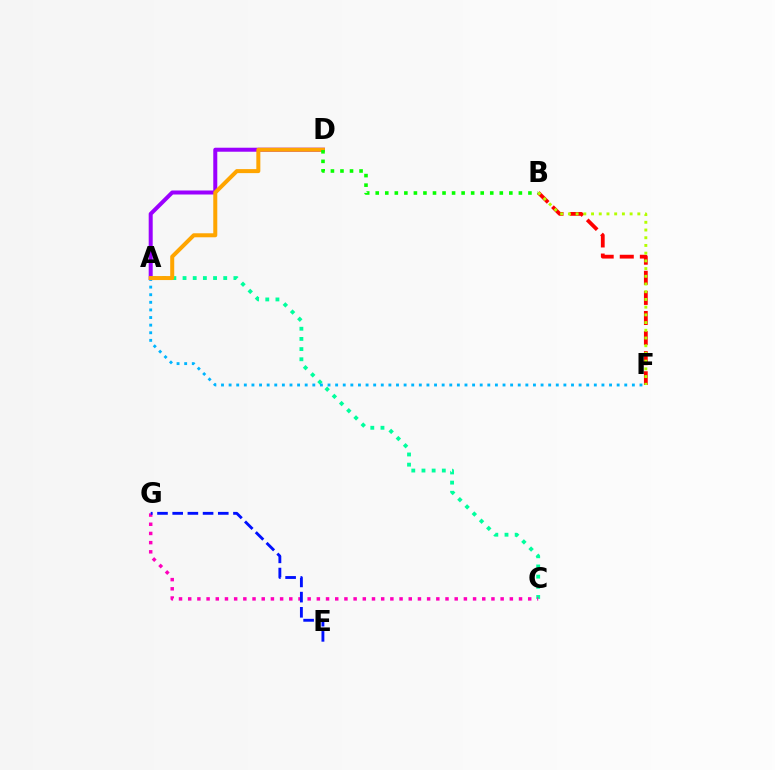{('B', 'F'): [{'color': '#ff0000', 'line_style': 'dashed', 'thickness': 2.73}, {'color': '#b3ff00', 'line_style': 'dotted', 'thickness': 2.1}], ('A', 'C'): [{'color': '#00ff9d', 'line_style': 'dotted', 'thickness': 2.76}], ('C', 'G'): [{'color': '#ff00bd', 'line_style': 'dotted', 'thickness': 2.5}], ('E', 'G'): [{'color': '#0010ff', 'line_style': 'dashed', 'thickness': 2.06}], ('A', 'F'): [{'color': '#00b5ff', 'line_style': 'dotted', 'thickness': 2.07}], ('A', 'D'): [{'color': '#9b00ff', 'line_style': 'solid', 'thickness': 2.88}, {'color': '#ffa500', 'line_style': 'solid', 'thickness': 2.89}], ('B', 'D'): [{'color': '#08ff00', 'line_style': 'dotted', 'thickness': 2.59}]}